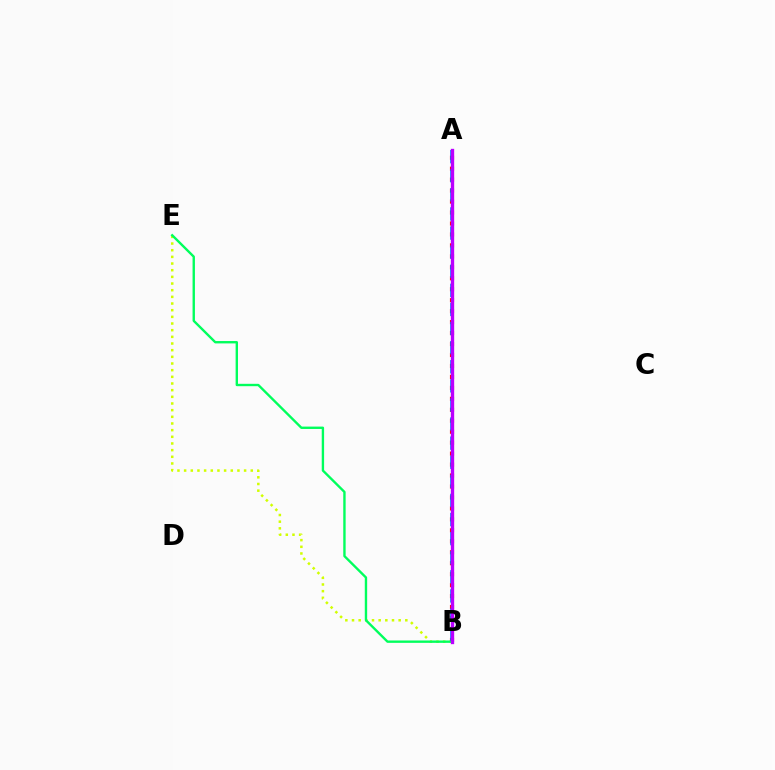{('B', 'E'): [{'color': '#d1ff00', 'line_style': 'dotted', 'thickness': 1.81}, {'color': '#00ff5c', 'line_style': 'solid', 'thickness': 1.71}], ('A', 'B'): [{'color': '#ff0000', 'line_style': 'dotted', 'thickness': 2.98}, {'color': '#0074ff', 'line_style': 'dashed', 'thickness': 2.59}, {'color': '#b900ff', 'line_style': 'solid', 'thickness': 2.41}]}